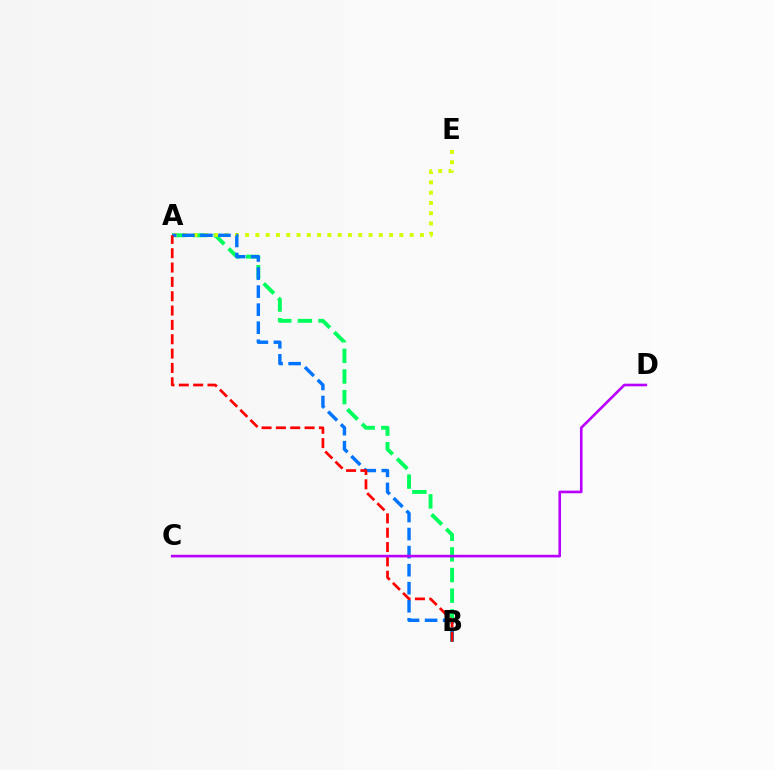{('A', 'B'): [{'color': '#00ff5c', 'line_style': 'dashed', 'thickness': 2.81}, {'color': '#0074ff', 'line_style': 'dashed', 'thickness': 2.45}, {'color': '#ff0000', 'line_style': 'dashed', 'thickness': 1.95}], ('A', 'E'): [{'color': '#d1ff00', 'line_style': 'dotted', 'thickness': 2.79}], ('C', 'D'): [{'color': '#b900ff', 'line_style': 'solid', 'thickness': 1.89}]}